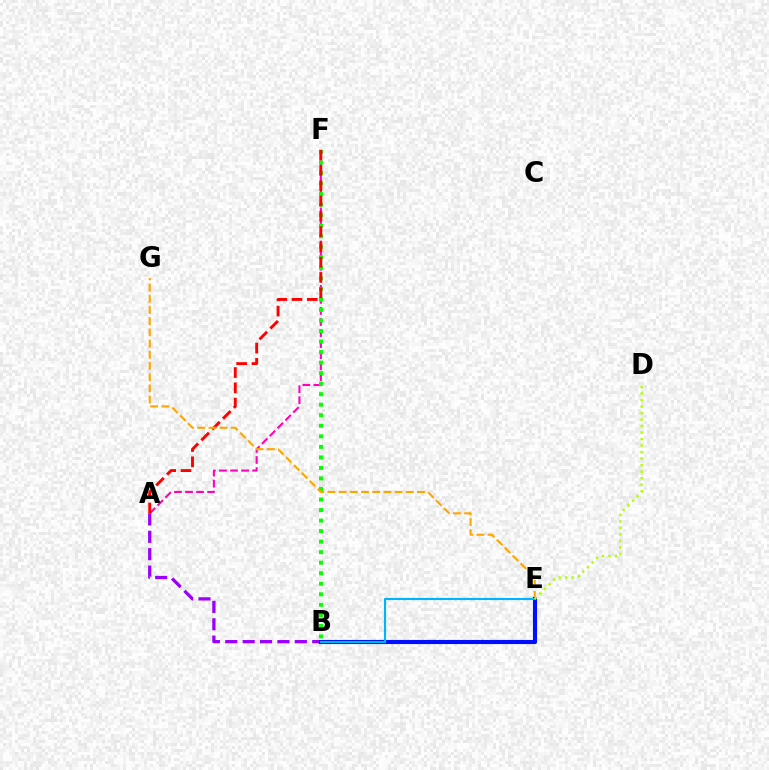{('A', 'F'): [{'color': '#ff00bd', 'line_style': 'dashed', 'thickness': 1.5}, {'color': '#ff0000', 'line_style': 'dashed', 'thickness': 2.08}], ('B', 'F'): [{'color': '#08ff00', 'line_style': 'dotted', 'thickness': 2.86}], ('B', 'E'): [{'color': '#00ff9d', 'line_style': 'solid', 'thickness': 2.09}, {'color': '#0010ff', 'line_style': 'solid', 'thickness': 2.97}, {'color': '#00b5ff', 'line_style': 'solid', 'thickness': 1.54}], ('E', 'G'): [{'color': '#ffa500', 'line_style': 'dashed', 'thickness': 1.52}], ('A', 'B'): [{'color': '#9b00ff', 'line_style': 'dashed', 'thickness': 2.36}], ('D', 'E'): [{'color': '#b3ff00', 'line_style': 'dotted', 'thickness': 1.77}]}